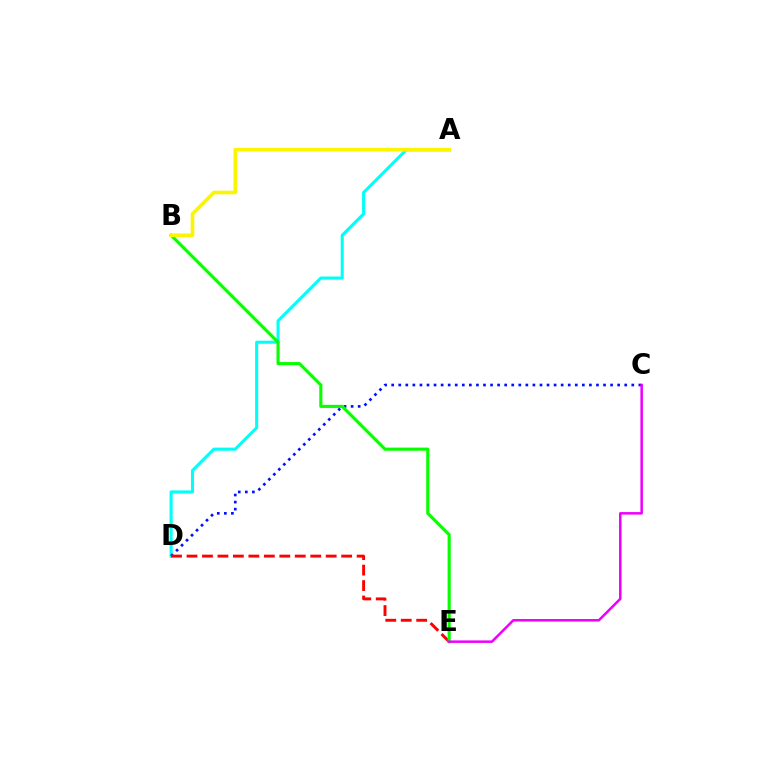{('A', 'D'): [{'color': '#00fff6', 'line_style': 'solid', 'thickness': 2.22}], ('C', 'D'): [{'color': '#0010ff', 'line_style': 'dotted', 'thickness': 1.92}], ('D', 'E'): [{'color': '#ff0000', 'line_style': 'dashed', 'thickness': 2.1}], ('B', 'E'): [{'color': '#08ff00', 'line_style': 'solid', 'thickness': 2.25}], ('A', 'B'): [{'color': '#fcf500', 'line_style': 'solid', 'thickness': 2.62}], ('C', 'E'): [{'color': '#ee00ff', 'line_style': 'solid', 'thickness': 1.81}]}